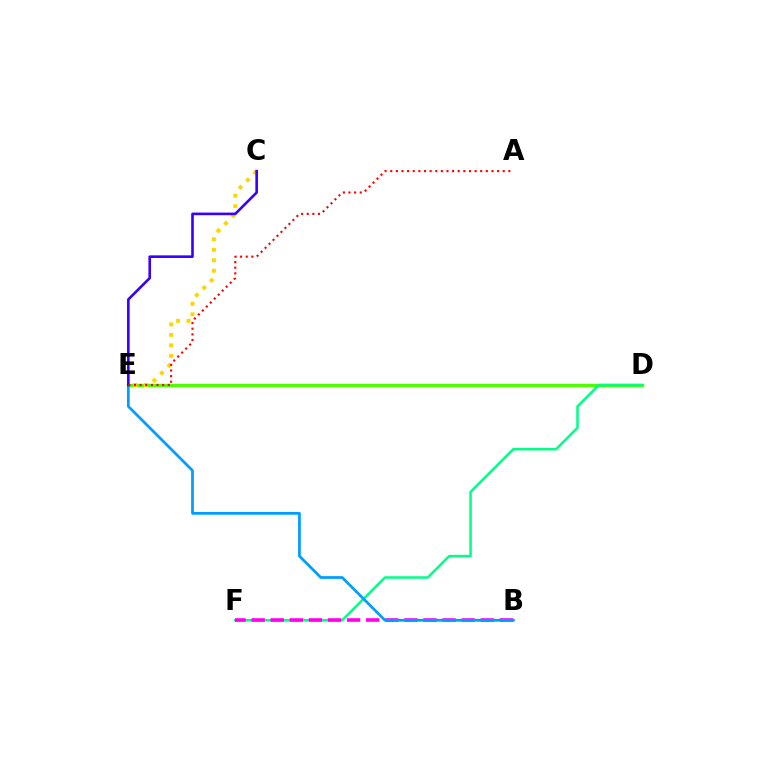{('D', 'E'): [{'color': '#4fff00', 'line_style': 'solid', 'thickness': 2.41}], ('D', 'F'): [{'color': '#00ff86', 'line_style': 'solid', 'thickness': 1.81}], ('B', 'F'): [{'color': '#ff00ed', 'line_style': 'dashed', 'thickness': 2.59}], ('B', 'E'): [{'color': '#009eff', 'line_style': 'solid', 'thickness': 1.98}], ('C', 'E'): [{'color': '#ffd500', 'line_style': 'dotted', 'thickness': 2.85}, {'color': '#3700ff', 'line_style': 'solid', 'thickness': 1.89}], ('A', 'E'): [{'color': '#ff0000', 'line_style': 'dotted', 'thickness': 1.53}]}